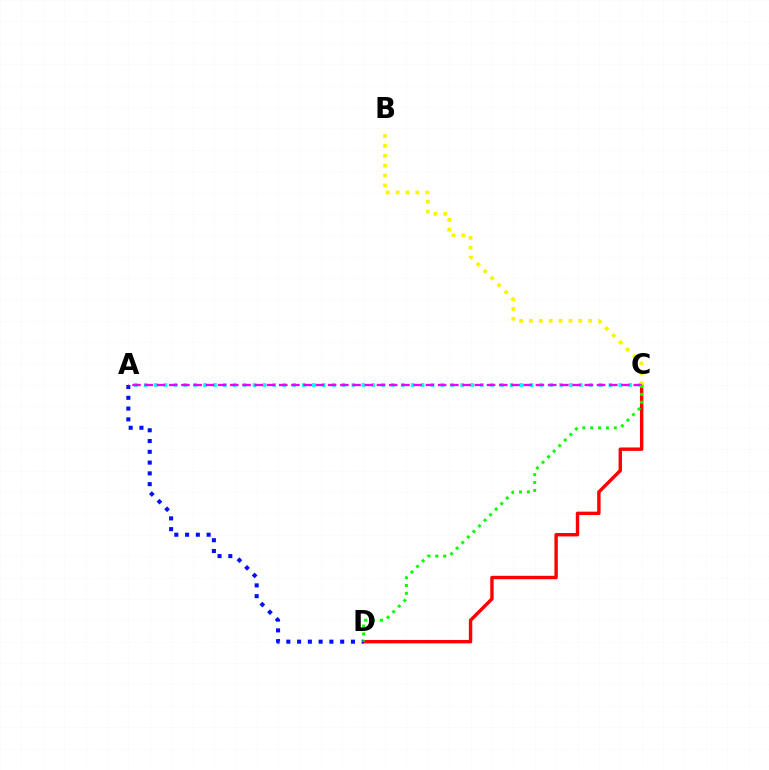{('C', 'D'): [{'color': '#ff0000', 'line_style': 'solid', 'thickness': 2.45}, {'color': '#08ff00', 'line_style': 'dotted', 'thickness': 2.14}], ('A', 'C'): [{'color': '#00fff6', 'line_style': 'dotted', 'thickness': 2.69}, {'color': '#ee00ff', 'line_style': 'dashed', 'thickness': 1.66}], ('A', 'D'): [{'color': '#0010ff', 'line_style': 'dotted', 'thickness': 2.93}], ('B', 'C'): [{'color': '#fcf500', 'line_style': 'dotted', 'thickness': 2.68}]}